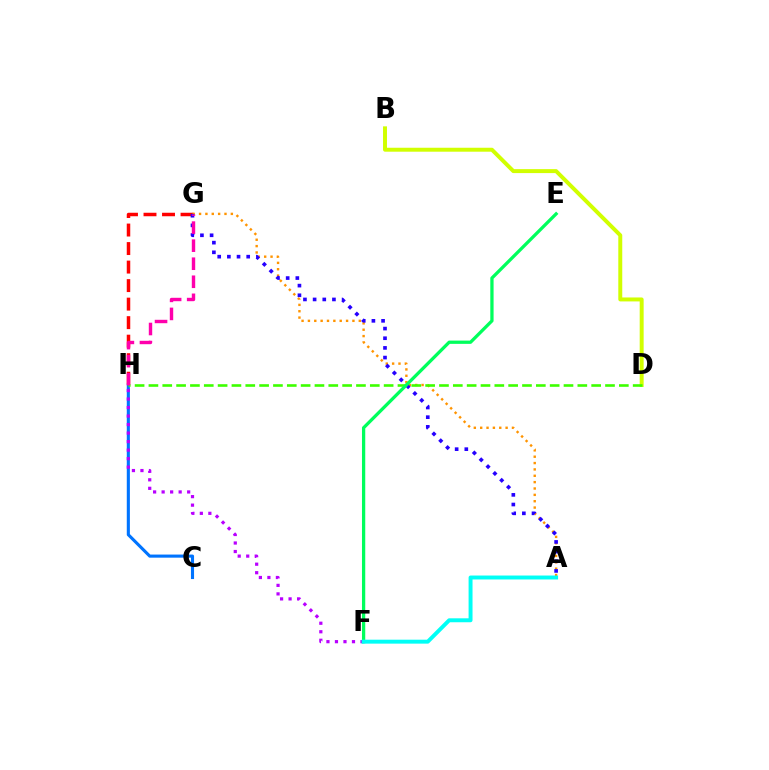{('C', 'H'): [{'color': '#0074ff', 'line_style': 'solid', 'thickness': 2.23}], ('G', 'H'): [{'color': '#ff0000', 'line_style': 'dashed', 'thickness': 2.52}, {'color': '#ff00ac', 'line_style': 'dashed', 'thickness': 2.45}], ('A', 'G'): [{'color': '#ff9400', 'line_style': 'dotted', 'thickness': 1.73}, {'color': '#2500ff', 'line_style': 'dotted', 'thickness': 2.63}], ('B', 'D'): [{'color': '#d1ff00', 'line_style': 'solid', 'thickness': 2.85}], ('F', 'H'): [{'color': '#b900ff', 'line_style': 'dotted', 'thickness': 2.31}], ('D', 'H'): [{'color': '#3dff00', 'line_style': 'dashed', 'thickness': 1.88}], ('E', 'F'): [{'color': '#00ff5c', 'line_style': 'solid', 'thickness': 2.36}], ('A', 'F'): [{'color': '#00fff6', 'line_style': 'solid', 'thickness': 2.84}]}